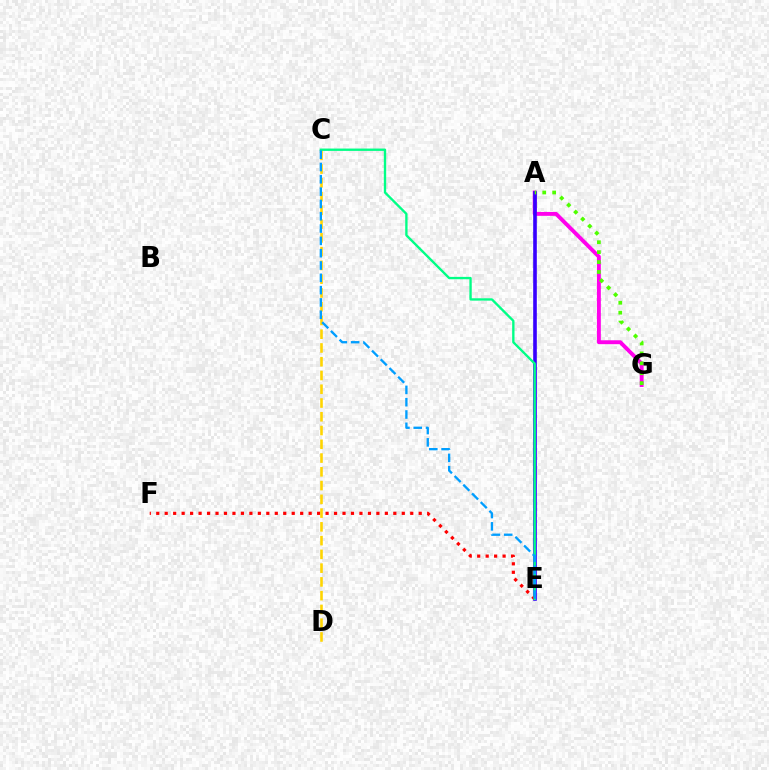{('A', 'G'): [{'color': '#ff00ed', 'line_style': 'solid', 'thickness': 2.81}, {'color': '#4fff00', 'line_style': 'dotted', 'thickness': 2.69}], ('A', 'E'): [{'color': '#3700ff', 'line_style': 'solid', 'thickness': 2.61}], ('E', 'F'): [{'color': '#ff0000', 'line_style': 'dotted', 'thickness': 2.3}], ('C', 'D'): [{'color': '#ffd500', 'line_style': 'dashed', 'thickness': 1.87}], ('C', 'E'): [{'color': '#00ff86', 'line_style': 'solid', 'thickness': 1.69}, {'color': '#009eff', 'line_style': 'dashed', 'thickness': 1.67}]}